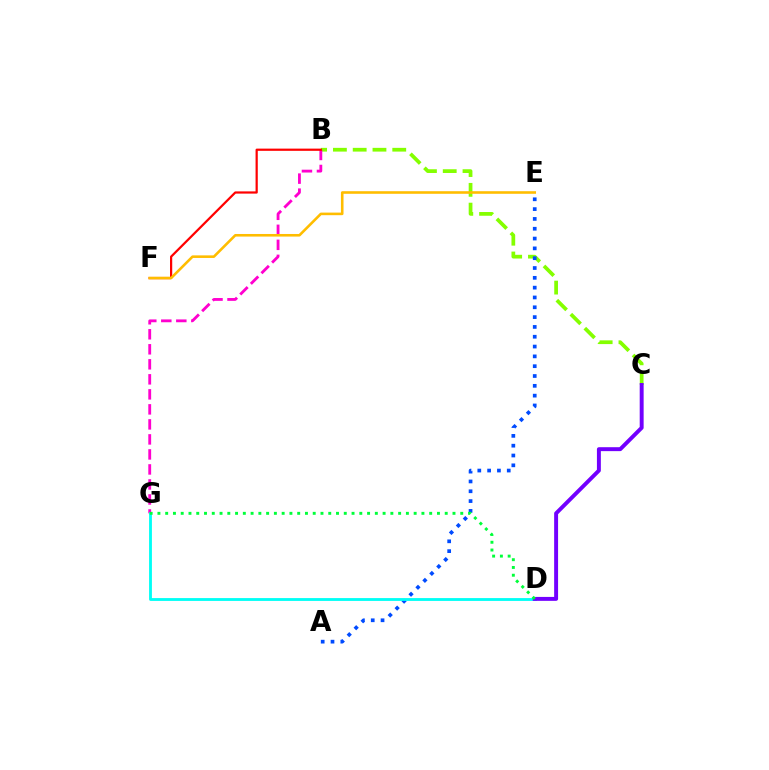{('B', 'C'): [{'color': '#84ff00', 'line_style': 'dashed', 'thickness': 2.69}], ('B', 'G'): [{'color': '#ff00cf', 'line_style': 'dashed', 'thickness': 2.04}], ('B', 'F'): [{'color': '#ff0000', 'line_style': 'solid', 'thickness': 1.6}], ('A', 'E'): [{'color': '#004bff', 'line_style': 'dotted', 'thickness': 2.67}], ('D', 'G'): [{'color': '#00fff6', 'line_style': 'solid', 'thickness': 2.04}, {'color': '#00ff39', 'line_style': 'dotted', 'thickness': 2.11}], ('C', 'D'): [{'color': '#7200ff', 'line_style': 'solid', 'thickness': 2.83}], ('E', 'F'): [{'color': '#ffbd00', 'line_style': 'solid', 'thickness': 1.86}]}